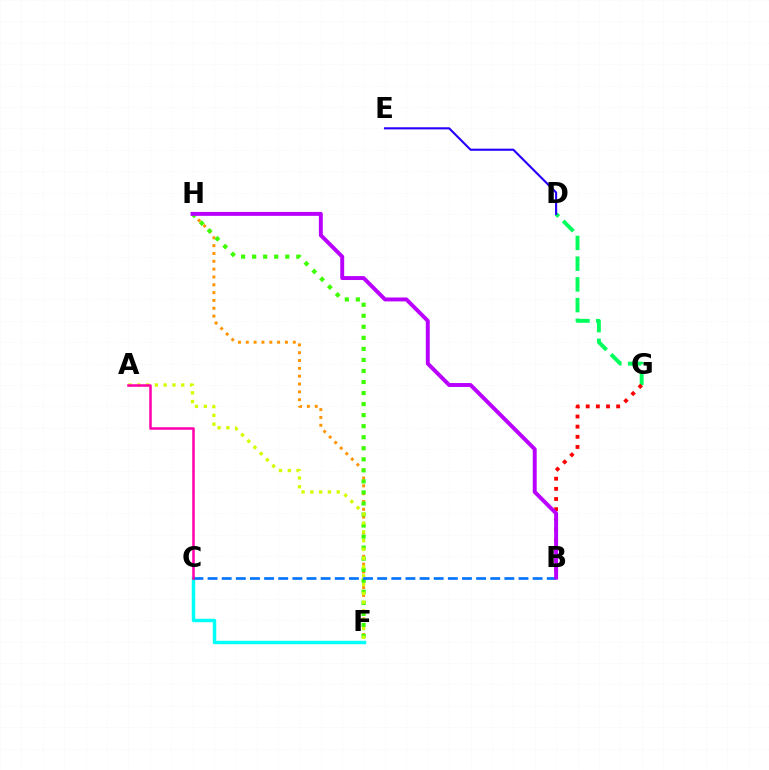{('F', 'H'): [{'color': '#ff9400', 'line_style': 'dotted', 'thickness': 2.13}, {'color': '#3dff00', 'line_style': 'dotted', 'thickness': 3.0}], ('C', 'F'): [{'color': '#00fff6', 'line_style': 'solid', 'thickness': 2.48}], ('D', 'G'): [{'color': '#00ff5c', 'line_style': 'dashed', 'thickness': 2.81}], ('B', 'G'): [{'color': '#ff0000', 'line_style': 'dotted', 'thickness': 2.76}], ('A', 'F'): [{'color': '#d1ff00', 'line_style': 'dotted', 'thickness': 2.39}], ('B', 'C'): [{'color': '#0074ff', 'line_style': 'dashed', 'thickness': 1.92}], ('D', 'E'): [{'color': '#2500ff', 'line_style': 'solid', 'thickness': 1.52}], ('A', 'C'): [{'color': '#ff00ac', 'line_style': 'solid', 'thickness': 1.82}], ('B', 'H'): [{'color': '#b900ff', 'line_style': 'solid', 'thickness': 2.83}]}